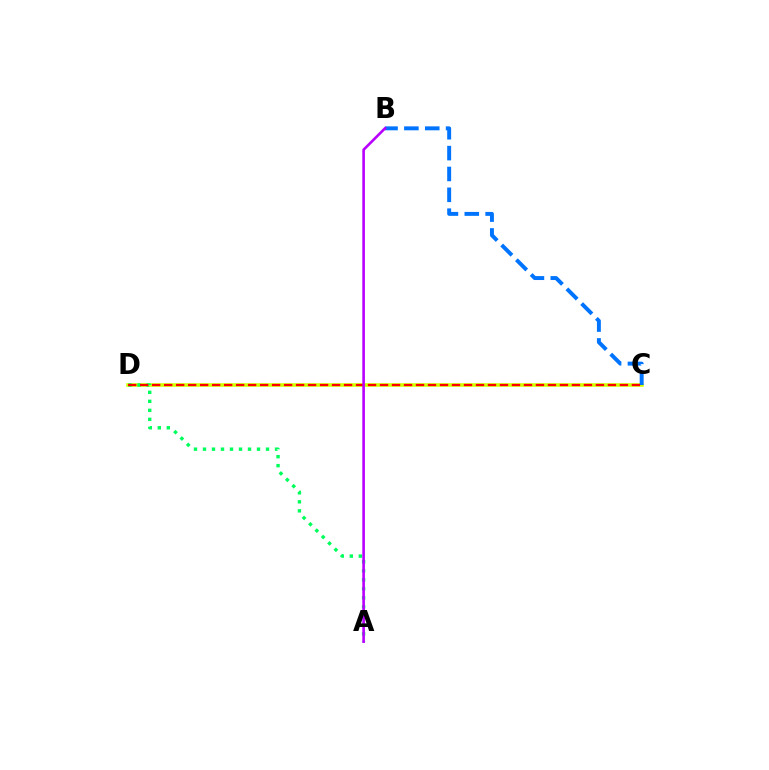{('C', 'D'): [{'color': '#d1ff00', 'line_style': 'solid', 'thickness': 2.58}, {'color': '#ff0000', 'line_style': 'dashed', 'thickness': 1.63}], ('A', 'D'): [{'color': '#00ff5c', 'line_style': 'dotted', 'thickness': 2.45}], ('B', 'C'): [{'color': '#0074ff', 'line_style': 'dashed', 'thickness': 2.83}], ('A', 'B'): [{'color': '#b900ff', 'line_style': 'solid', 'thickness': 1.89}]}